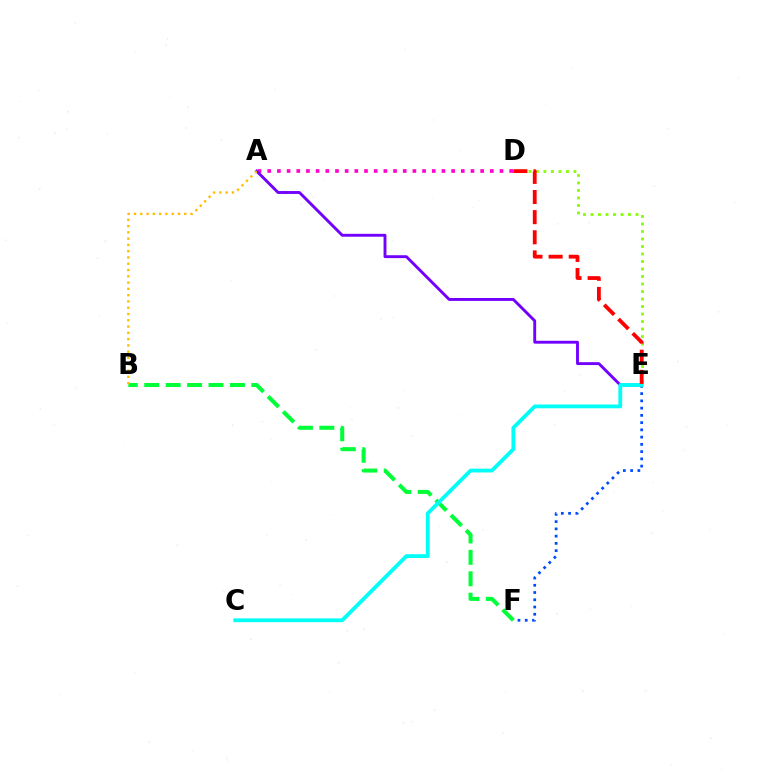{('B', 'F'): [{'color': '#00ff39', 'line_style': 'dashed', 'thickness': 2.91}], ('A', 'D'): [{'color': '#ff00cf', 'line_style': 'dotted', 'thickness': 2.63}], ('E', 'F'): [{'color': '#004bff', 'line_style': 'dotted', 'thickness': 1.97}], ('A', 'E'): [{'color': '#7200ff', 'line_style': 'solid', 'thickness': 2.08}], ('C', 'E'): [{'color': '#00fff6', 'line_style': 'solid', 'thickness': 2.73}], ('D', 'E'): [{'color': '#84ff00', 'line_style': 'dotted', 'thickness': 2.04}, {'color': '#ff0000', 'line_style': 'dashed', 'thickness': 2.74}], ('A', 'B'): [{'color': '#ffbd00', 'line_style': 'dotted', 'thickness': 1.71}]}